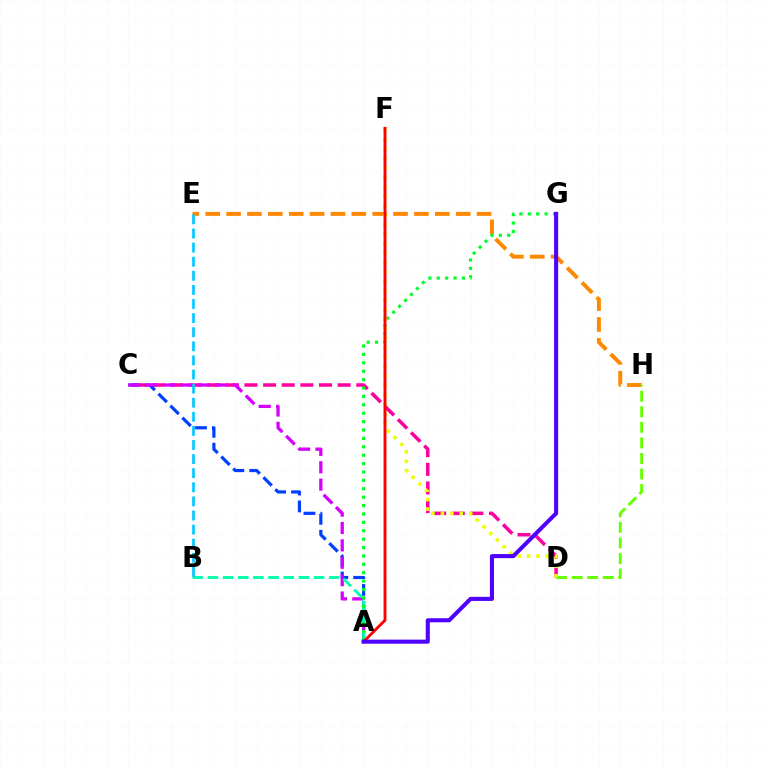{('C', 'D'): [{'color': '#ff00a0', 'line_style': 'dashed', 'thickness': 2.53}], ('E', 'H'): [{'color': '#ff8800', 'line_style': 'dashed', 'thickness': 2.84}], ('D', 'H'): [{'color': '#66ff00', 'line_style': 'dashed', 'thickness': 2.11}], ('A', 'C'): [{'color': '#003fff', 'line_style': 'dashed', 'thickness': 2.3}, {'color': '#d600ff', 'line_style': 'dashed', 'thickness': 2.36}], ('A', 'B'): [{'color': '#00ffaf', 'line_style': 'dashed', 'thickness': 2.06}], ('A', 'G'): [{'color': '#00ff27', 'line_style': 'dotted', 'thickness': 2.28}, {'color': '#4f00ff', 'line_style': 'solid', 'thickness': 2.93}], ('D', 'F'): [{'color': '#eeff00', 'line_style': 'dotted', 'thickness': 2.56}], ('A', 'F'): [{'color': '#ff0000', 'line_style': 'solid', 'thickness': 2.07}], ('B', 'E'): [{'color': '#00c7ff', 'line_style': 'dashed', 'thickness': 1.92}]}